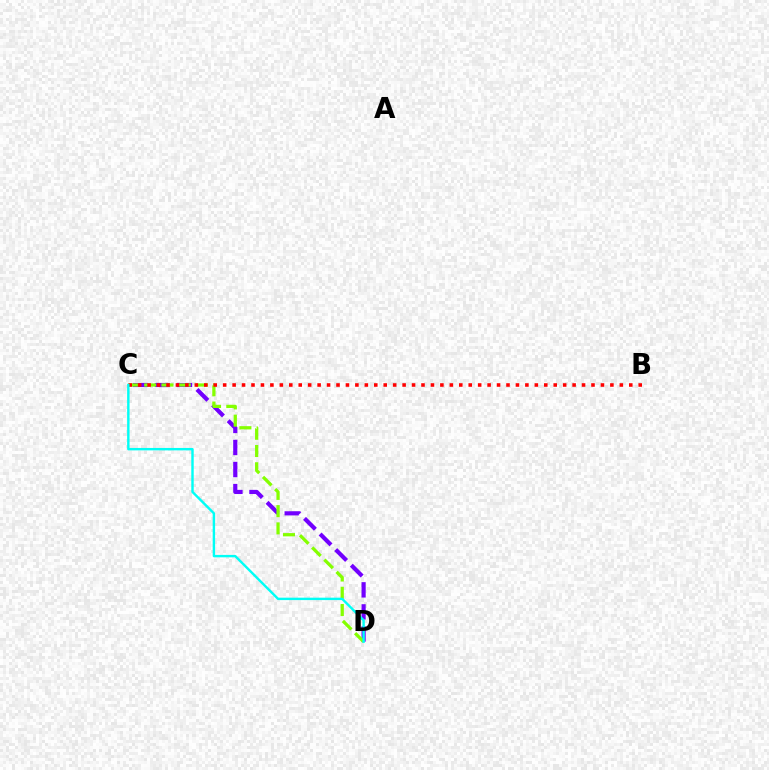{('C', 'D'): [{'color': '#7200ff', 'line_style': 'dashed', 'thickness': 3.0}, {'color': '#84ff00', 'line_style': 'dashed', 'thickness': 2.34}, {'color': '#00fff6', 'line_style': 'solid', 'thickness': 1.74}], ('B', 'C'): [{'color': '#ff0000', 'line_style': 'dotted', 'thickness': 2.57}]}